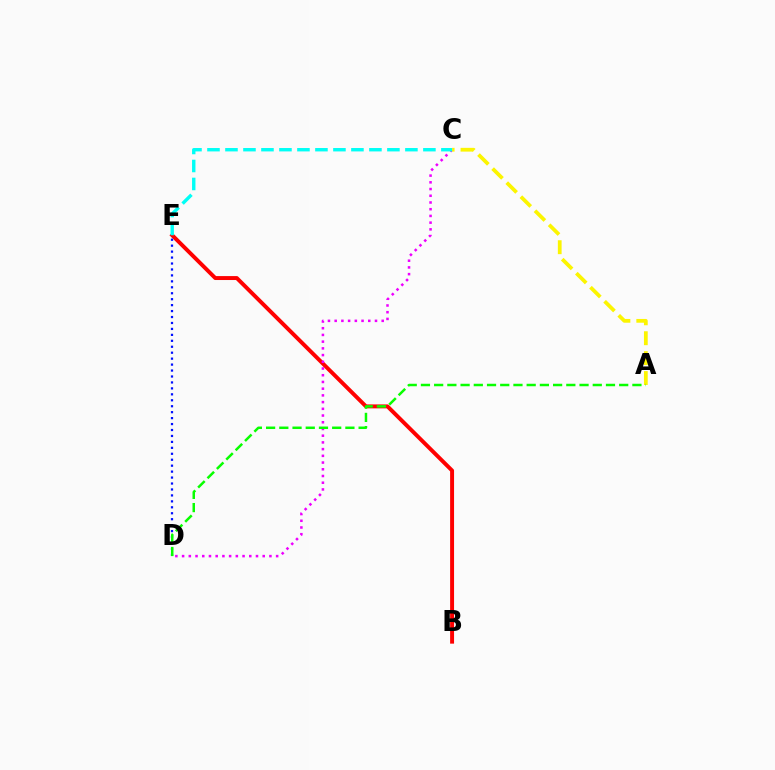{('B', 'E'): [{'color': '#ff0000', 'line_style': 'solid', 'thickness': 2.84}], ('D', 'E'): [{'color': '#0010ff', 'line_style': 'dotted', 'thickness': 1.62}], ('C', 'D'): [{'color': '#ee00ff', 'line_style': 'dotted', 'thickness': 1.83}], ('A', 'C'): [{'color': '#fcf500', 'line_style': 'dashed', 'thickness': 2.71}], ('A', 'D'): [{'color': '#08ff00', 'line_style': 'dashed', 'thickness': 1.8}], ('C', 'E'): [{'color': '#00fff6', 'line_style': 'dashed', 'thickness': 2.44}]}